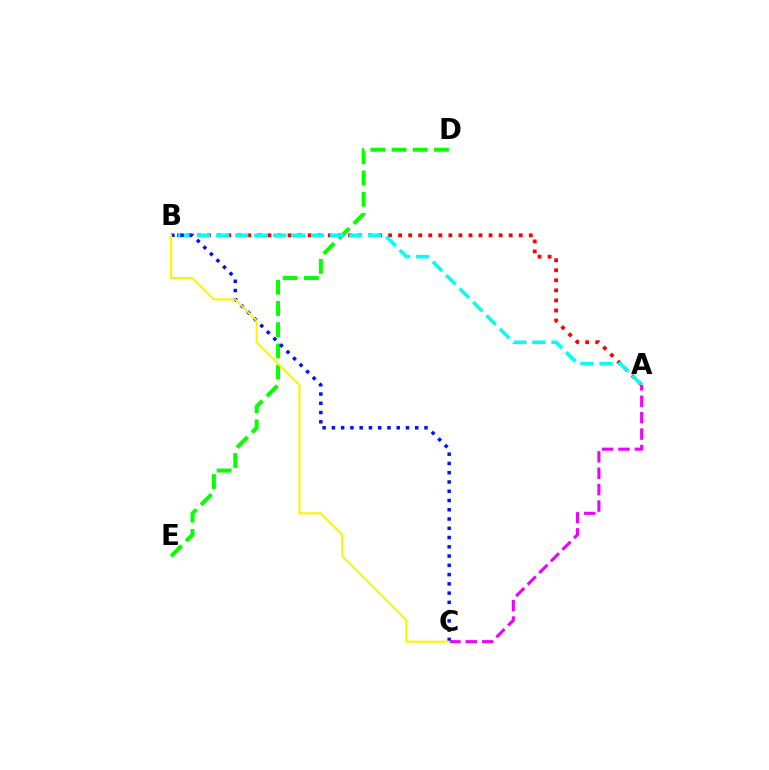{('A', 'B'): [{'color': '#ff0000', 'line_style': 'dotted', 'thickness': 2.73}, {'color': '#00fff6', 'line_style': 'dashed', 'thickness': 2.58}], ('D', 'E'): [{'color': '#08ff00', 'line_style': 'dashed', 'thickness': 2.88}], ('A', 'C'): [{'color': '#ee00ff', 'line_style': 'dashed', 'thickness': 2.23}], ('B', 'C'): [{'color': '#0010ff', 'line_style': 'dotted', 'thickness': 2.52}, {'color': '#fcf500', 'line_style': 'solid', 'thickness': 1.51}]}